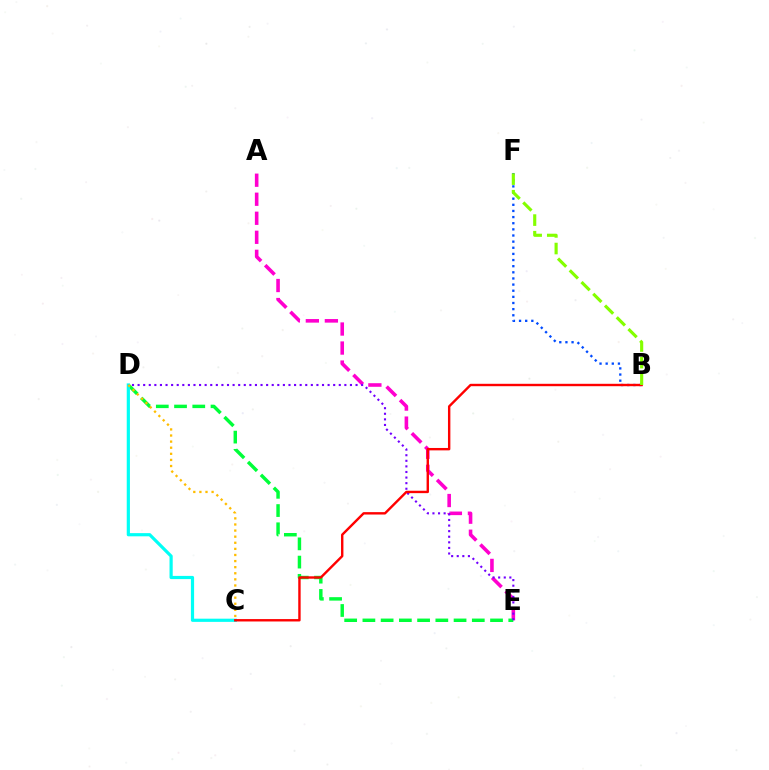{('A', 'E'): [{'color': '#ff00cf', 'line_style': 'dashed', 'thickness': 2.58}], ('B', 'F'): [{'color': '#004bff', 'line_style': 'dotted', 'thickness': 1.67}, {'color': '#84ff00', 'line_style': 'dashed', 'thickness': 2.26}], ('D', 'E'): [{'color': '#00ff39', 'line_style': 'dashed', 'thickness': 2.48}, {'color': '#7200ff', 'line_style': 'dotted', 'thickness': 1.52}], ('C', 'D'): [{'color': '#00fff6', 'line_style': 'solid', 'thickness': 2.3}, {'color': '#ffbd00', 'line_style': 'dotted', 'thickness': 1.66}], ('B', 'C'): [{'color': '#ff0000', 'line_style': 'solid', 'thickness': 1.73}]}